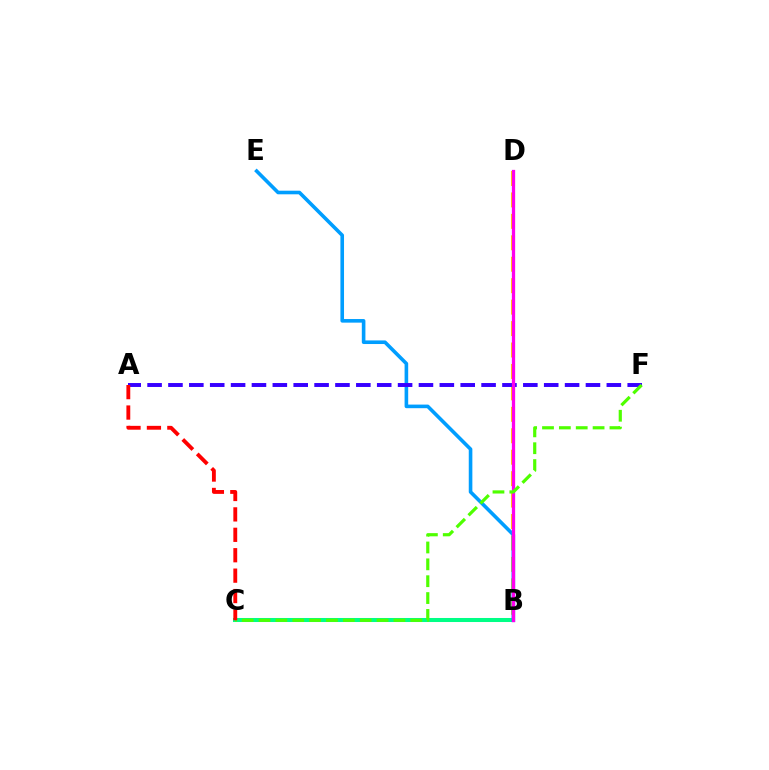{('B', 'C'): [{'color': '#00ff86', 'line_style': 'solid', 'thickness': 2.9}], ('B', 'D'): [{'color': '#ffd500', 'line_style': 'dashed', 'thickness': 2.91}, {'color': '#ff00ed', 'line_style': 'solid', 'thickness': 2.36}], ('B', 'E'): [{'color': '#009eff', 'line_style': 'solid', 'thickness': 2.6}], ('A', 'F'): [{'color': '#3700ff', 'line_style': 'dashed', 'thickness': 2.84}], ('C', 'F'): [{'color': '#4fff00', 'line_style': 'dashed', 'thickness': 2.29}], ('A', 'C'): [{'color': '#ff0000', 'line_style': 'dashed', 'thickness': 2.77}]}